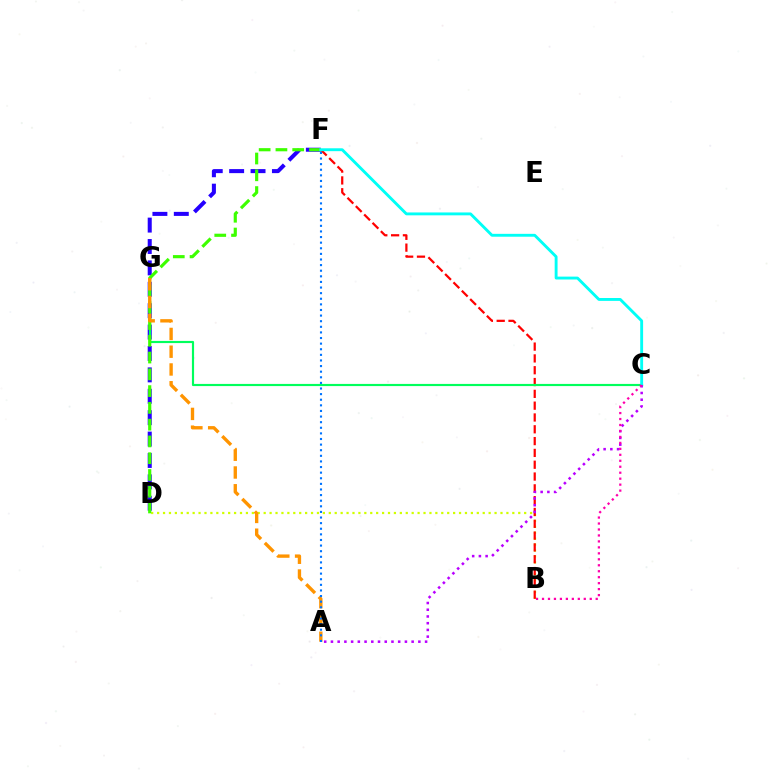{('D', 'F'): [{'color': '#2500ff', 'line_style': 'dashed', 'thickness': 2.91}, {'color': '#3dff00', 'line_style': 'dashed', 'thickness': 2.28}], ('B', 'D'): [{'color': '#d1ff00', 'line_style': 'dotted', 'thickness': 1.61}], ('B', 'F'): [{'color': '#ff0000', 'line_style': 'dashed', 'thickness': 1.6}], ('C', 'G'): [{'color': '#00ff5c', 'line_style': 'solid', 'thickness': 1.56}], ('A', 'G'): [{'color': '#ff9400', 'line_style': 'dashed', 'thickness': 2.41}], ('C', 'F'): [{'color': '#00fff6', 'line_style': 'solid', 'thickness': 2.07}], ('A', 'C'): [{'color': '#b900ff', 'line_style': 'dotted', 'thickness': 1.83}], ('A', 'F'): [{'color': '#0074ff', 'line_style': 'dotted', 'thickness': 1.52}], ('B', 'C'): [{'color': '#ff00ac', 'line_style': 'dotted', 'thickness': 1.62}]}